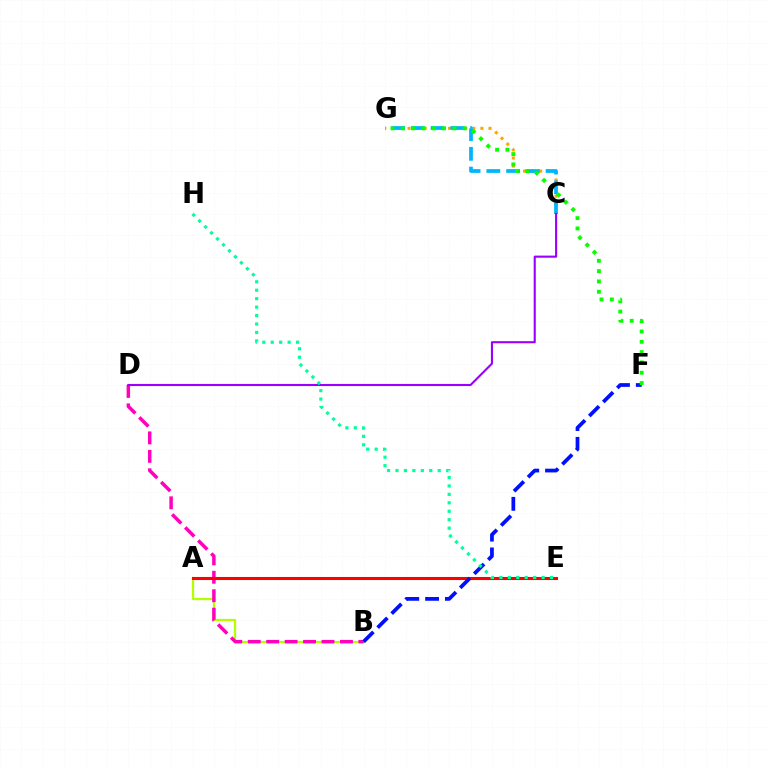{('A', 'B'): [{'color': '#b3ff00', 'line_style': 'solid', 'thickness': 1.64}], ('B', 'D'): [{'color': '#ff00bd', 'line_style': 'dashed', 'thickness': 2.51}], ('C', 'G'): [{'color': '#ffa500', 'line_style': 'dotted', 'thickness': 2.2}, {'color': '#00b5ff', 'line_style': 'dashed', 'thickness': 2.68}], ('A', 'E'): [{'color': '#ff0000', 'line_style': 'solid', 'thickness': 2.21}], ('C', 'D'): [{'color': '#9b00ff', 'line_style': 'solid', 'thickness': 1.52}], ('B', 'F'): [{'color': '#0010ff', 'line_style': 'dashed', 'thickness': 2.69}], ('F', 'G'): [{'color': '#08ff00', 'line_style': 'dotted', 'thickness': 2.8}], ('E', 'H'): [{'color': '#00ff9d', 'line_style': 'dotted', 'thickness': 2.29}]}